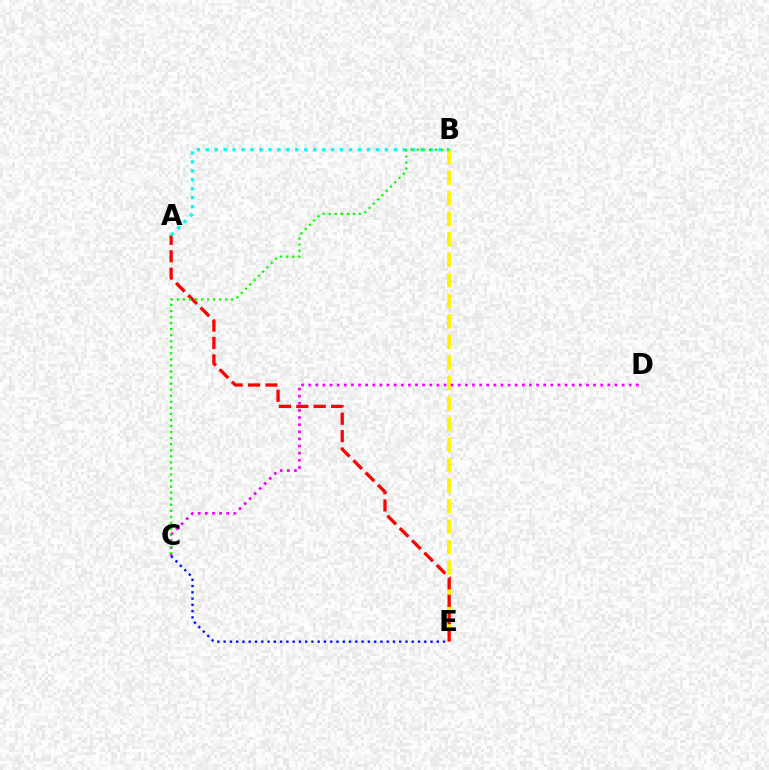{('B', 'E'): [{'color': '#fcf500', 'line_style': 'dashed', 'thickness': 2.79}], ('A', 'E'): [{'color': '#ff0000', 'line_style': 'dashed', 'thickness': 2.37}], ('C', 'D'): [{'color': '#ee00ff', 'line_style': 'dotted', 'thickness': 1.94}], ('A', 'B'): [{'color': '#00fff6', 'line_style': 'dotted', 'thickness': 2.43}], ('B', 'C'): [{'color': '#08ff00', 'line_style': 'dotted', 'thickness': 1.65}], ('C', 'E'): [{'color': '#0010ff', 'line_style': 'dotted', 'thickness': 1.7}]}